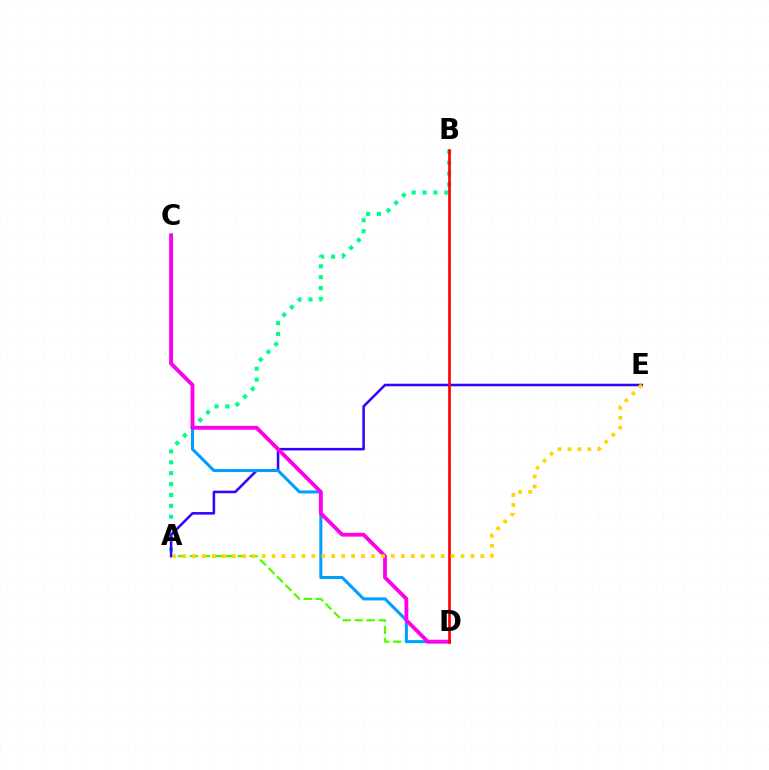{('A', 'B'): [{'color': '#00ff86', 'line_style': 'dotted', 'thickness': 2.96}], ('A', 'D'): [{'color': '#4fff00', 'line_style': 'dashed', 'thickness': 1.63}], ('A', 'E'): [{'color': '#3700ff', 'line_style': 'solid', 'thickness': 1.84}, {'color': '#ffd500', 'line_style': 'dotted', 'thickness': 2.7}], ('C', 'D'): [{'color': '#009eff', 'line_style': 'solid', 'thickness': 2.19}, {'color': '#ff00ed', 'line_style': 'solid', 'thickness': 2.76}], ('B', 'D'): [{'color': '#ff0000', 'line_style': 'solid', 'thickness': 1.91}]}